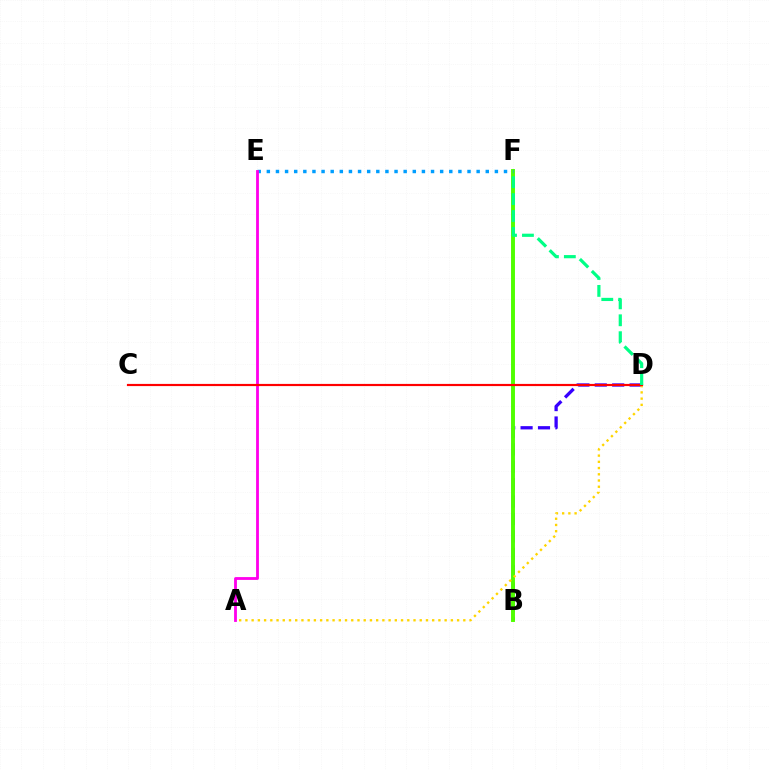{('B', 'D'): [{'color': '#3700ff', 'line_style': 'dashed', 'thickness': 2.36}], ('B', 'F'): [{'color': '#4fff00', 'line_style': 'solid', 'thickness': 2.82}], ('E', 'F'): [{'color': '#009eff', 'line_style': 'dotted', 'thickness': 2.48}], ('A', 'E'): [{'color': '#ff00ed', 'line_style': 'solid', 'thickness': 2.03}], ('A', 'D'): [{'color': '#ffd500', 'line_style': 'dotted', 'thickness': 1.69}], ('C', 'D'): [{'color': '#ff0000', 'line_style': 'solid', 'thickness': 1.57}], ('D', 'F'): [{'color': '#00ff86', 'line_style': 'dashed', 'thickness': 2.3}]}